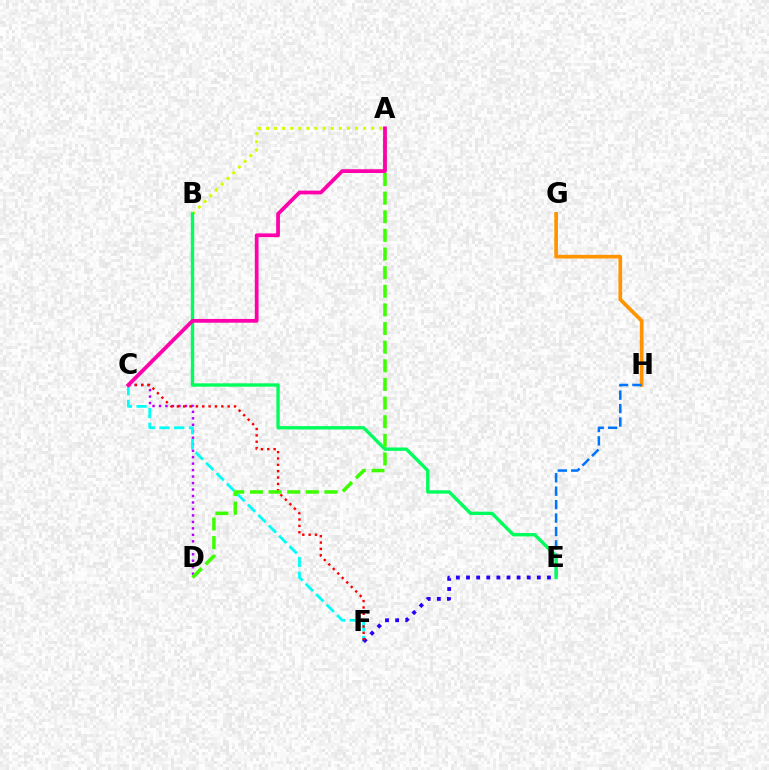{('G', 'H'): [{'color': '#ff9400', 'line_style': 'solid', 'thickness': 2.66}], ('C', 'D'): [{'color': '#b900ff', 'line_style': 'dotted', 'thickness': 1.76}], ('C', 'F'): [{'color': '#00fff6', 'line_style': 'dashed', 'thickness': 2.0}, {'color': '#ff0000', 'line_style': 'dotted', 'thickness': 1.73}], ('A', 'B'): [{'color': '#d1ff00', 'line_style': 'dotted', 'thickness': 2.2}], ('E', 'H'): [{'color': '#0074ff', 'line_style': 'dashed', 'thickness': 1.82}], ('E', 'F'): [{'color': '#2500ff', 'line_style': 'dotted', 'thickness': 2.75}], ('B', 'E'): [{'color': '#00ff5c', 'line_style': 'solid', 'thickness': 2.42}], ('A', 'D'): [{'color': '#3dff00', 'line_style': 'dashed', 'thickness': 2.53}], ('A', 'C'): [{'color': '#ff00ac', 'line_style': 'solid', 'thickness': 2.71}]}